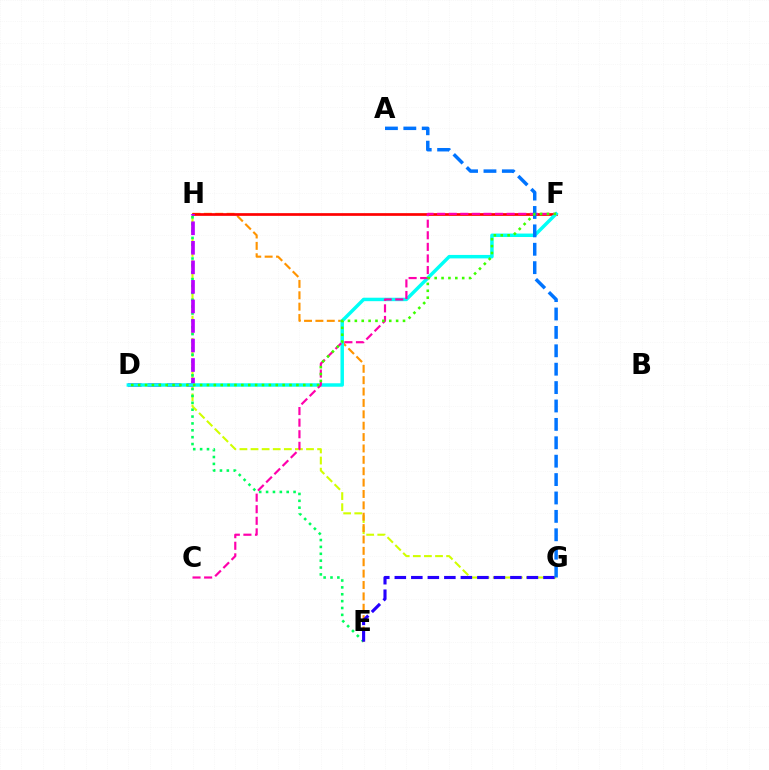{('G', 'H'): [{'color': '#d1ff00', 'line_style': 'dashed', 'thickness': 1.51}], ('E', 'H'): [{'color': '#00ff5c', 'line_style': 'dotted', 'thickness': 1.87}, {'color': '#ff9400', 'line_style': 'dashed', 'thickness': 1.55}], ('F', 'H'): [{'color': '#ff0000', 'line_style': 'solid', 'thickness': 1.95}], ('D', 'H'): [{'color': '#b900ff', 'line_style': 'dashed', 'thickness': 2.65}], ('E', 'G'): [{'color': '#2500ff', 'line_style': 'dashed', 'thickness': 2.24}], ('D', 'F'): [{'color': '#00fff6', 'line_style': 'solid', 'thickness': 2.49}, {'color': '#3dff00', 'line_style': 'dotted', 'thickness': 1.87}], ('C', 'F'): [{'color': '#ff00ac', 'line_style': 'dashed', 'thickness': 1.57}], ('A', 'G'): [{'color': '#0074ff', 'line_style': 'dashed', 'thickness': 2.5}]}